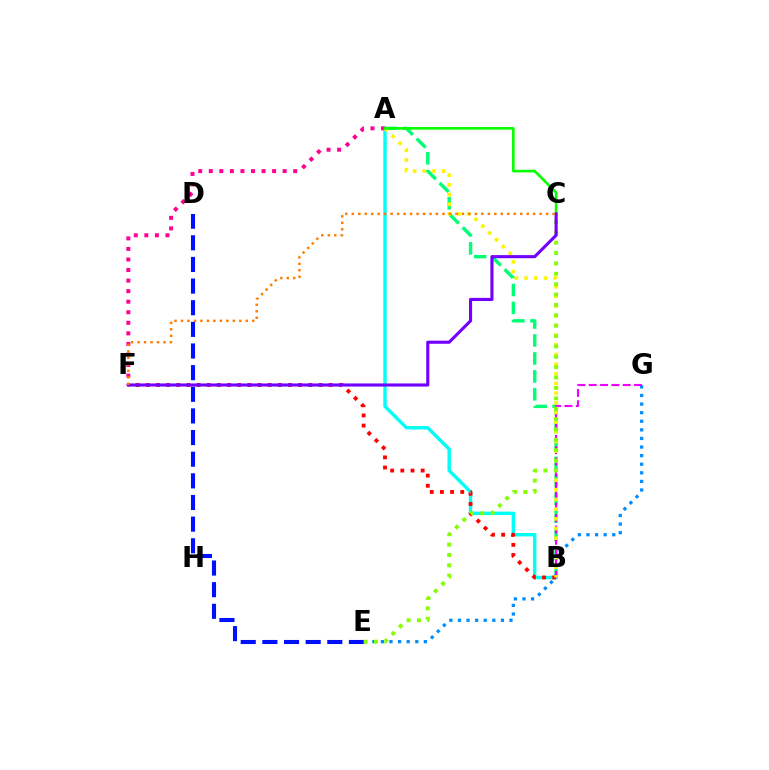{('A', 'B'): [{'color': '#00ff74', 'line_style': 'dashed', 'thickness': 2.44}, {'color': '#00fff6', 'line_style': 'solid', 'thickness': 2.46}, {'color': '#fcf500', 'line_style': 'dotted', 'thickness': 2.63}], ('E', 'G'): [{'color': '#008cff', 'line_style': 'dotted', 'thickness': 2.33}], ('B', 'G'): [{'color': '#ee00ff', 'line_style': 'dashed', 'thickness': 1.54}], ('B', 'F'): [{'color': '#ff0000', 'line_style': 'dotted', 'thickness': 2.76}], ('D', 'E'): [{'color': '#0010ff', 'line_style': 'dashed', 'thickness': 2.94}], ('A', 'F'): [{'color': '#ff0094', 'line_style': 'dotted', 'thickness': 2.87}], ('A', 'C'): [{'color': '#08ff00', 'line_style': 'solid', 'thickness': 1.91}], ('C', 'E'): [{'color': '#84ff00', 'line_style': 'dotted', 'thickness': 2.82}], ('C', 'F'): [{'color': '#7200ff', 'line_style': 'solid', 'thickness': 2.24}, {'color': '#ff7c00', 'line_style': 'dotted', 'thickness': 1.76}]}